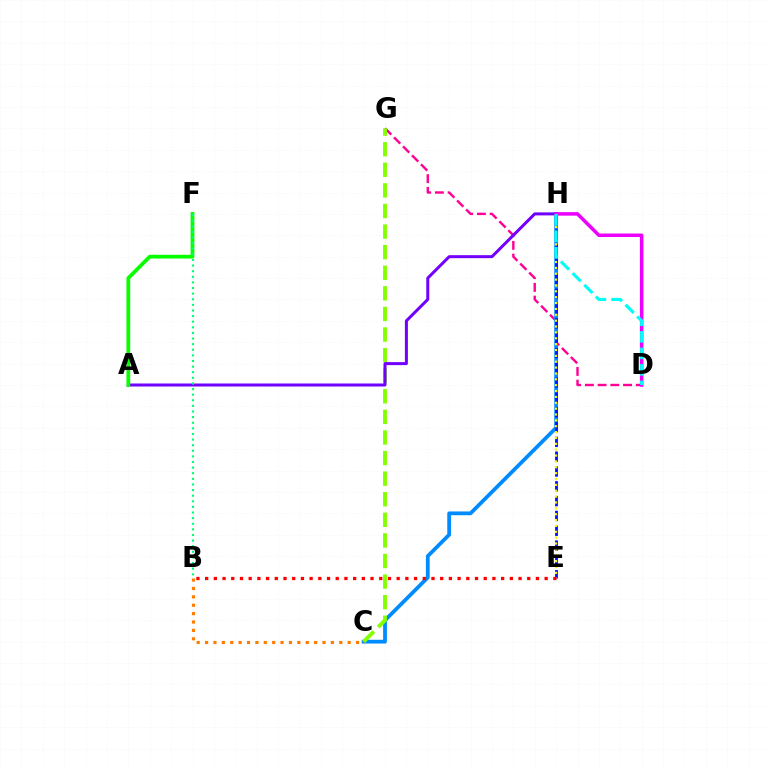{('D', 'G'): [{'color': '#ff0094', 'line_style': 'dashed', 'thickness': 1.73}], ('C', 'H'): [{'color': '#008cff', 'line_style': 'solid', 'thickness': 2.72}], ('C', 'G'): [{'color': '#84ff00', 'line_style': 'dashed', 'thickness': 2.8}], ('A', 'H'): [{'color': '#7200ff', 'line_style': 'solid', 'thickness': 2.17}], ('A', 'F'): [{'color': '#08ff00', 'line_style': 'solid', 'thickness': 2.7}], ('B', 'C'): [{'color': '#ff7c00', 'line_style': 'dotted', 'thickness': 2.28}], ('E', 'H'): [{'color': '#0010ff', 'line_style': 'dashed', 'thickness': 2.01}, {'color': '#fcf500', 'line_style': 'dotted', 'thickness': 1.59}], ('D', 'H'): [{'color': '#ee00ff', 'line_style': 'solid', 'thickness': 2.54}, {'color': '#00fff6', 'line_style': 'dashed', 'thickness': 2.24}], ('B', 'F'): [{'color': '#00ff74', 'line_style': 'dotted', 'thickness': 1.52}], ('B', 'E'): [{'color': '#ff0000', 'line_style': 'dotted', 'thickness': 2.37}]}